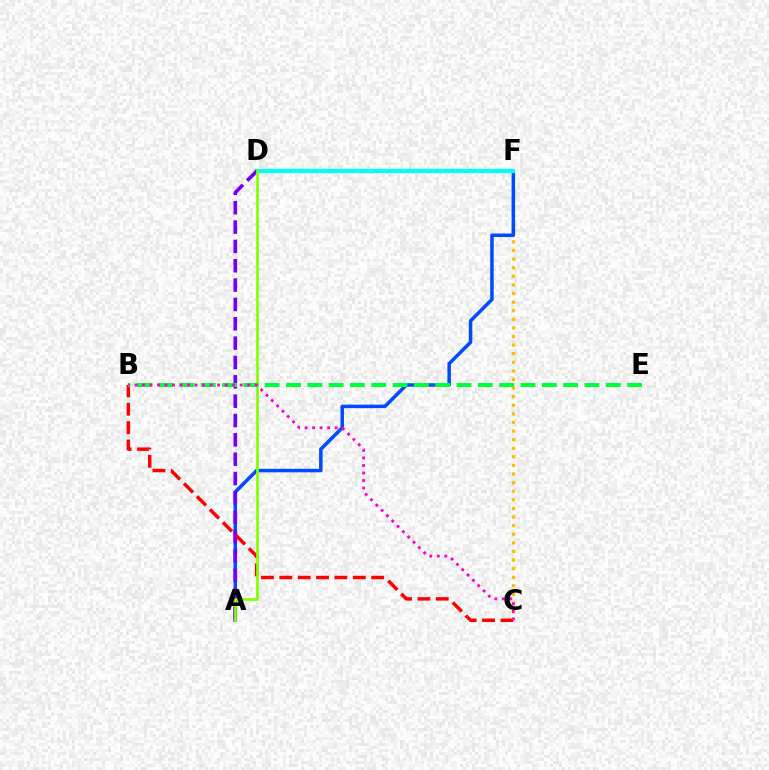{('C', 'F'): [{'color': '#ffbd00', 'line_style': 'dotted', 'thickness': 2.34}], ('A', 'F'): [{'color': '#004bff', 'line_style': 'solid', 'thickness': 2.53}], ('D', 'F'): [{'color': '#00fff6', 'line_style': 'solid', 'thickness': 3.0}], ('A', 'D'): [{'color': '#7200ff', 'line_style': 'dashed', 'thickness': 2.63}, {'color': '#84ff00', 'line_style': 'solid', 'thickness': 1.95}], ('B', 'C'): [{'color': '#ff0000', 'line_style': 'dashed', 'thickness': 2.5}, {'color': '#ff00cf', 'line_style': 'dotted', 'thickness': 2.04}], ('B', 'E'): [{'color': '#00ff39', 'line_style': 'dashed', 'thickness': 2.9}]}